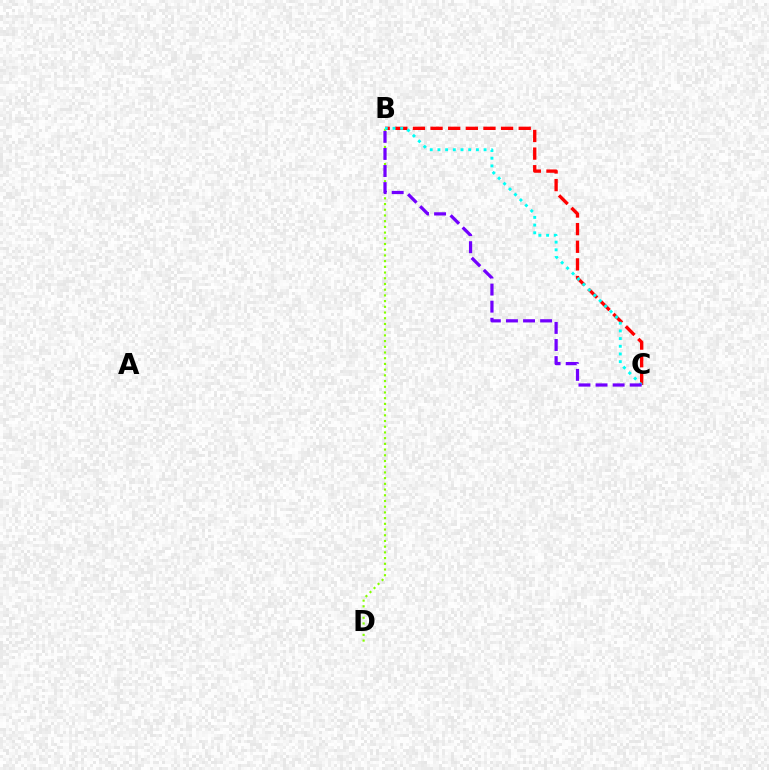{('B', 'C'): [{'color': '#ff0000', 'line_style': 'dashed', 'thickness': 2.4}, {'color': '#00fff6', 'line_style': 'dotted', 'thickness': 2.09}, {'color': '#7200ff', 'line_style': 'dashed', 'thickness': 2.32}], ('B', 'D'): [{'color': '#84ff00', 'line_style': 'dotted', 'thickness': 1.55}]}